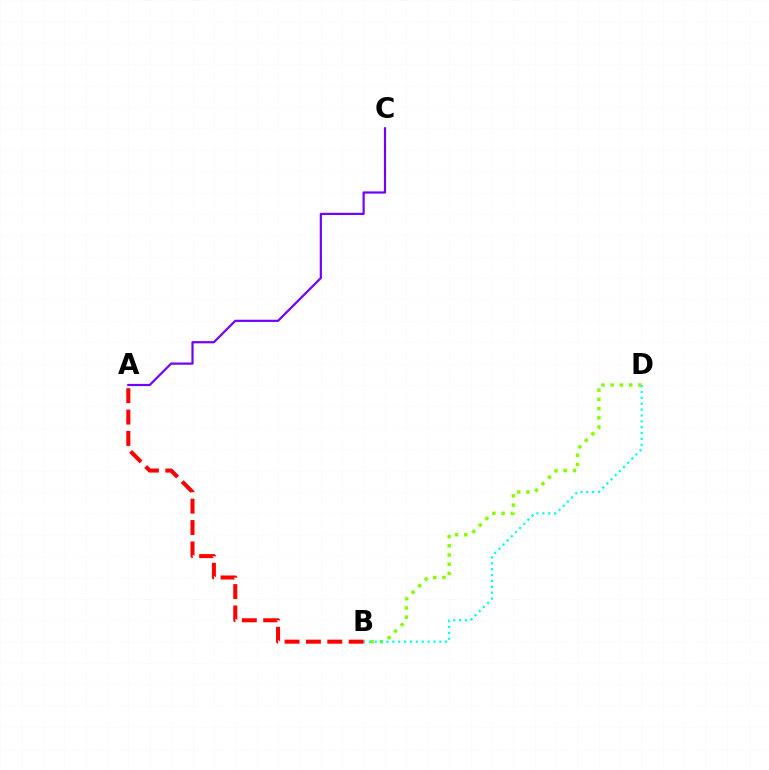{('B', 'D'): [{'color': '#84ff00', 'line_style': 'dotted', 'thickness': 2.51}, {'color': '#00fff6', 'line_style': 'dotted', 'thickness': 1.6}], ('A', 'B'): [{'color': '#ff0000', 'line_style': 'dashed', 'thickness': 2.9}], ('A', 'C'): [{'color': '#7200ff', 'line_style': 'solid', 'thickness': 1.58}]}